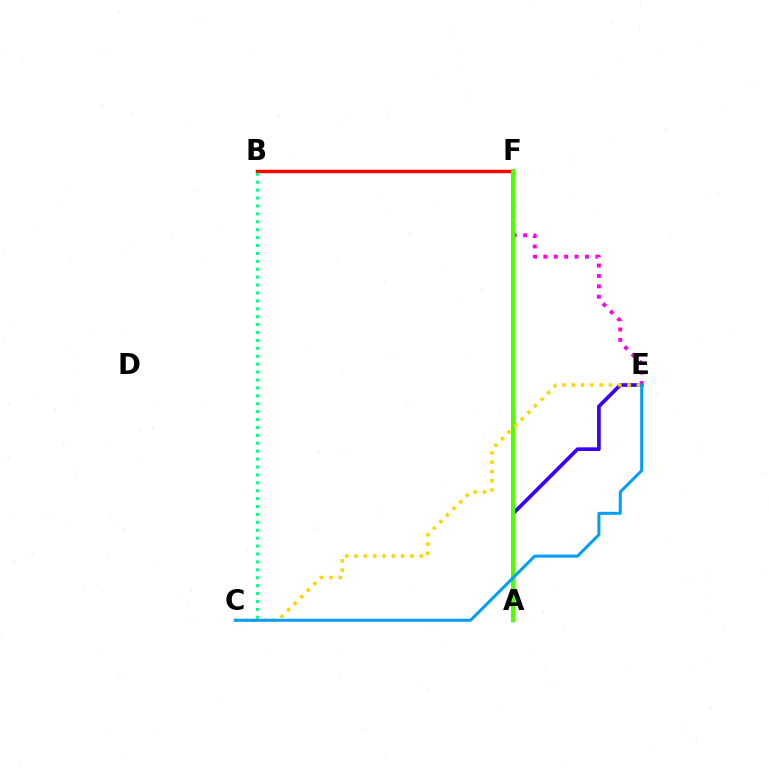{('B', 'F'): [{'color': '#ff0000', 'line_style': 'solid', 'thickness': 2.49}], ('A', 'E'): [{'color': '#3700ff', 'line_style': 'solid', 'thickness': 2.65}], ('E', 'F'): [{'color': '#ff00ed', 'line_style': 'dotted', 'thickness': 2.83}], ('A', 'F'): [{'color': '#4fff00', 'line_style': 'solid', 'thickness': 2.96}], ('B', 'C'): [{'color': '#00ff86', 'line_style': 'dotted', 'thickness': 2.15}], ('C', 'E'): [{'color': '#ffd500', 'line_style': 'dotted', 'thickness': 2.53}, {'color': '#009eff', 'line_style': 'solid', 'thickness': 2.16}]}